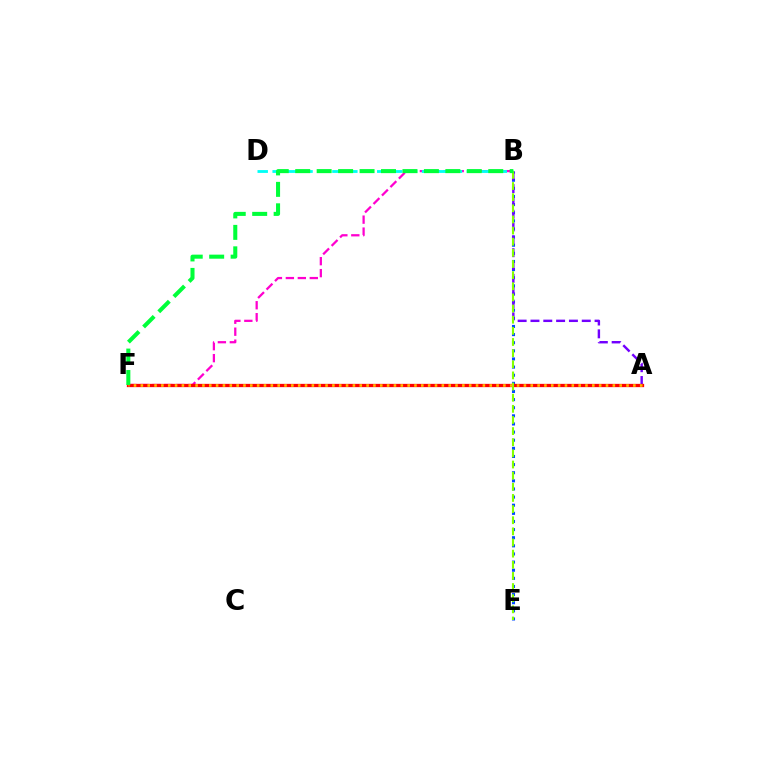{('B', 'F'): [{'color': '#ff00cf', 'line_style': 'dashed', 'thickness': 1.63}, {'color': '#00ff39', 'line_style': 'dashed', 'thickness': 2.91}], ('B', 'E'): [{'color': '#004bff', 'line_style': 'dotted', 'thickness': 2.21}, {'color': '#84ff00', 'line_style': 'dashed', 'thickness': 1.51}], ('A', 'B'): [{'color': '#7200ff', 'line_style': 'dashed', 'thickness': 1.74}], ('A', 'F'): [{'color': '#ff0000', 'line_style': 'solid', 'thickness': 2.36}, {'color': '#ffbd00', 'line_style': 'dotted', 'thickness': 1.86}], ('B', 'D'): [{'color': '#00fff6', 'line_style': 'dashed', 'thickness': 2.03}]}